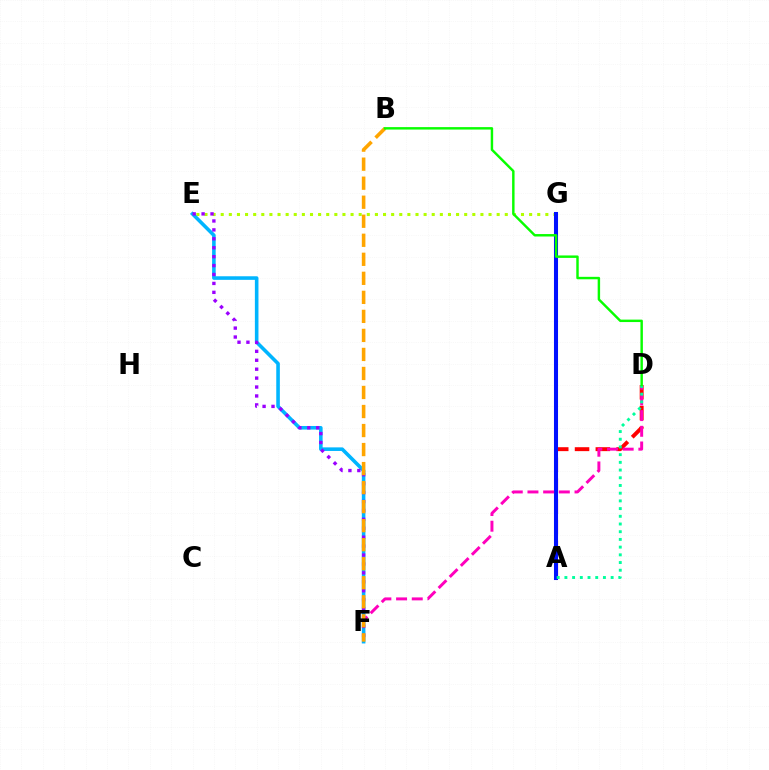{('A', 'D'): [{'color': '#ff0000', 'line_style': 'dashed', 'thickness': 2.83}, {'color': '#00ff9d', 'line_style': 'dotted', 'thickness': 2.09}], ('E', 'G'): [{'color': '#b3ff00', 'line_style': 'dotted', 'thickness': 2.21}], ('A', 'G'): [{'color': '#0010ff', 'line_style': 'solid', 'thickness': 2.92}], ('D', 'F'): [{'color': '#ff00bd', 'line_style': 'dashed', 'thickness': 2.13}], ('E', 'F'): [{'color': '#00b5ff', 'line_style': 'solid', 'thickness': 2.58}, {'color': '#9b00ff', 'line_style': 'dotted', 'thickness': 2.42}], ('B', 'F'): [{'color': '#ffa500', 'line_style': 'dashed', 'thickness': 2.58}], ('B', 'D'): [{'color': '#08ff00', 'line_style': 'solid', 'thickness': 1.76}]}